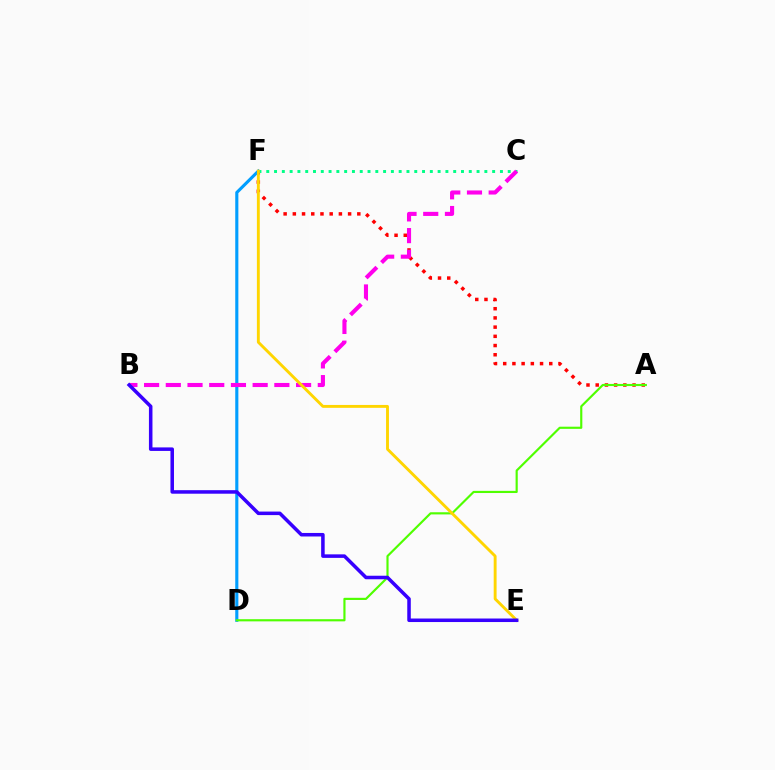{('A', 'F'): [{'color': '#ff0000', 'line_style': 'dotted', 'thickness': 2.5}], ('D', 'F'): [{'color': '#009eff', 'line_style': 'solid', 'thickness': 2.25}], ('A', 'D'): [{'color': '#4fff00', 'line_style': 'solid', 'thickness': 1.55}], ('C', 'F'): [{'color': '#00ff86', 'line_style': 'dotted', 'thickness': 2.12}], ('B', 'C'): [{'color': '#ff00ed', 'line_style': 'dashed', 'thickness': 2.95}], ('E', 'F'): [{'color': '#ffd500', 'line_style': 'solid', 'thickness': 2.08}], ('B', 'E'): [{'color': '#3700ff', 'line_style': 'solid', 'thickness': 2.54}]}